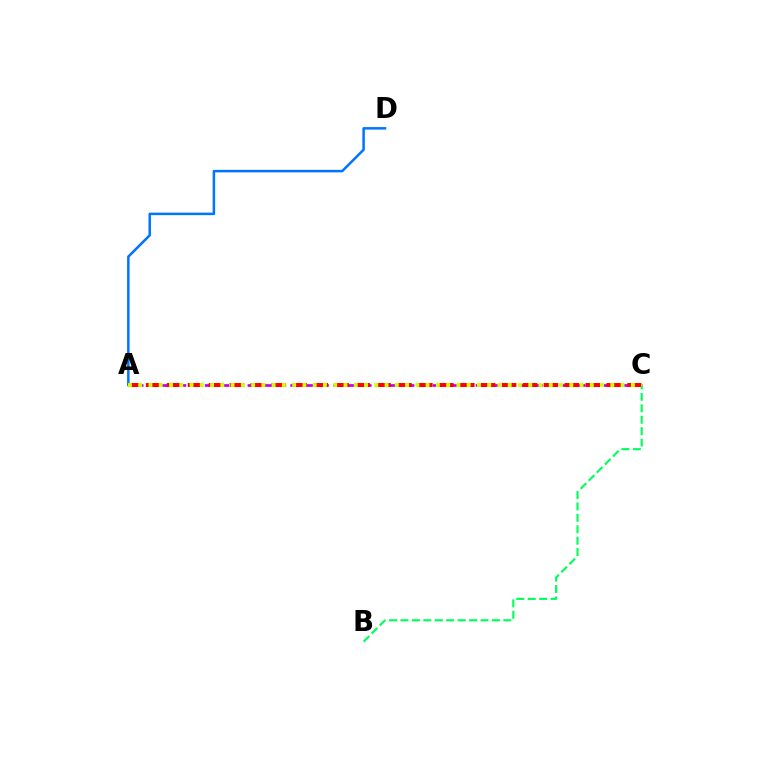{('A', 'D'): [{'color': '#0074ff', 'line_style': 'solid', 'thickness': 1.8}], ('A', 'C'): [{'color': '#b900ff', 'line_style': 'dashed', 'thickness': 1.94}, {'color': '#ff0000', 'line_style': 'dashed', 'thickness': 2.84}, {'color': '#d1ff00', 'line_style': 'dotted', 'thickness': 2.79}], ('B', 'C'): [{'color': '#00ff5c', 'line_style': 'dashed', 'thickness': 1.55}]}